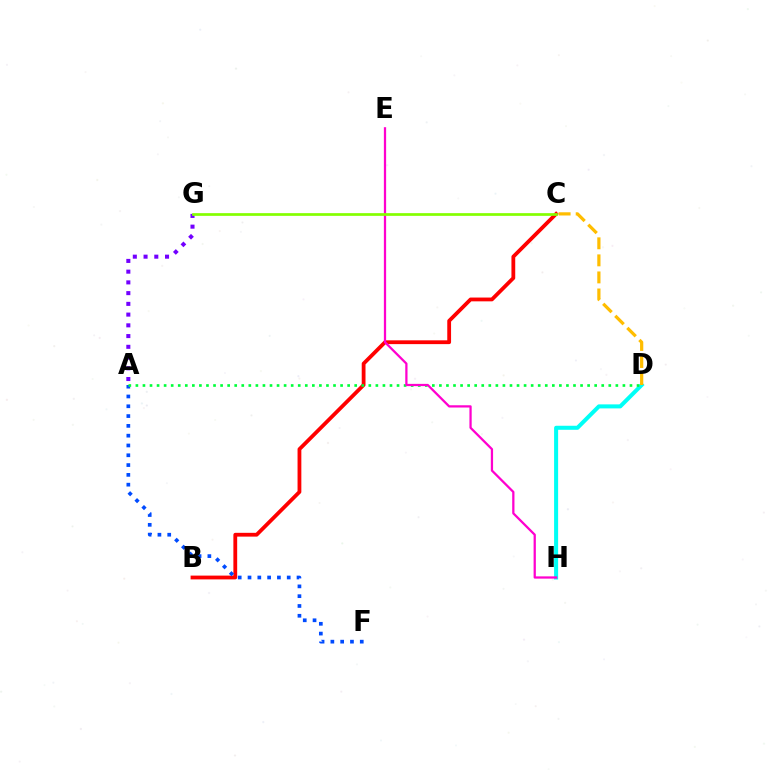{('D', 'H'): [{'color': '#00fff6', 'line_style': 'solid', 'thickness': 2.9}], ('B', 'C'): [{'color': '#ff0000', 'line_style': 'solid', 'thickness': 2.73}], ('A', 'F'): [{'color': '#004bff', 'line_style': 'dotted', 'thickness': 2.66}], ('A', 'G'): [{'color': '#7200ff', 'line_style': 'dotted', 'thickness': 2.92}], ('A', 'D'): [{'color': '#00ff39', 'line_style': 'dotted', 'thickness': 1.92}], ('E', 'H'): [{'color': '#ff00cf', 'line_style': 'solid', 'thickness': 1.63}], ('C', 'D'): [{'color': '#ffbd00', 'line_style': 'dashed', 'thickness': 2.32}], ('C', 'G'): [{'color': '#84ff00', 'line_style': 'solid', 'thickness': 1.95}]}